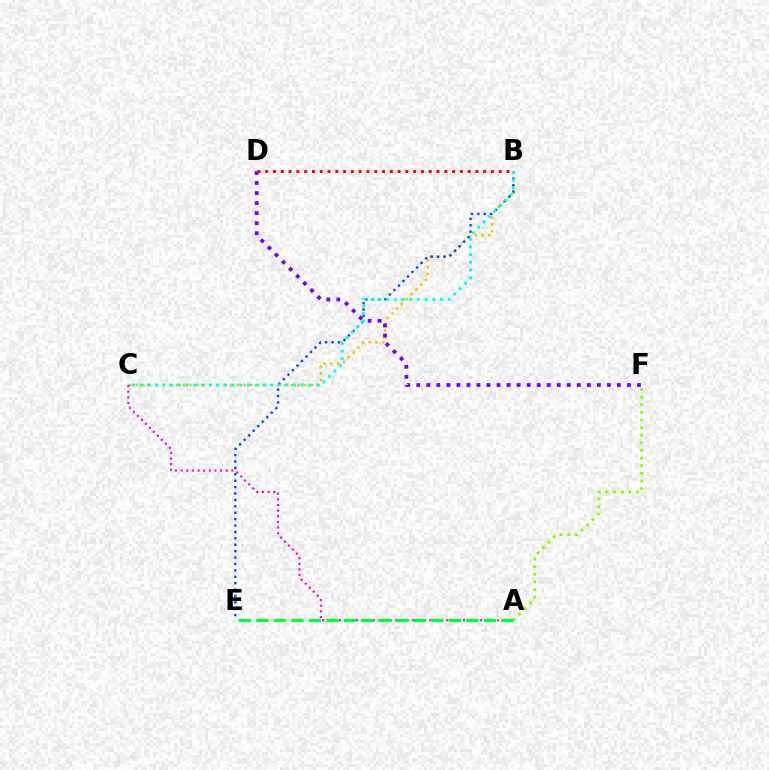{('B', 'C'): [{'color': '#ffbd00', 'line_style': 'dotted', 'thickness': 1.83}, {'color': '#00fff6', 'line_style': 'dotted', 'thickness': 2.09}], ('A', 'C'): [{'color': '#ff00cf', 'line_style': 'dotted', 'thickness': 1.53}], ('A', 'F'): [{'color': '#84ff00', 'line_style': 'dotted', 'thickness': 2.07}], ('B', 'E'): [{'color': '#004bff', 'line_style': 'dotted', 'thickness': 1.74}], ('A', 'E'): [{'color': '#00ff39', 'line_style': 'dashed', 'thickness': 2.38}], ('D', 'F'): [{'color': '#7200ff', 'line_style': 'dotted', 'thickness': 2.73}], ('B', 'D'): [{'color': '#ff0000', 'line_style': 'dotted', 'thickness': 2.11}]}